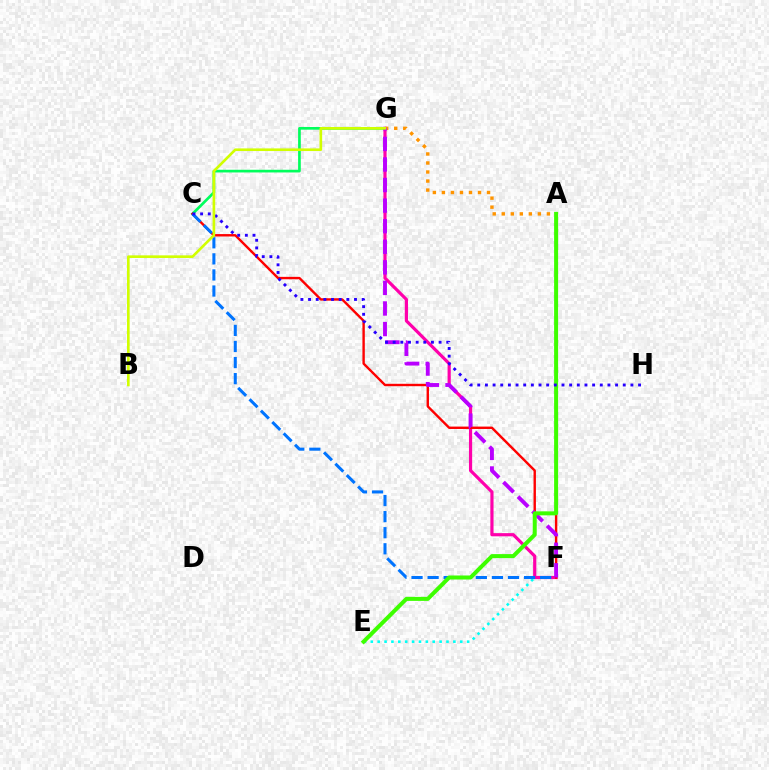{('E', 'F'): [{'color': '#00fff6', 'line_style': 'dotted', 'thickness': 1.87}], ('C', 'G'): [{'color': '#00ff5c', 'line_style': 'solid', 'thickness': 1.94}], ('A', 'G'): [{'color': '#ff9400', 'line_style': 'dotted', 'thickness': 2.45}], ('F', 'G'): [{'color': '#ff00ac', 'line_style': 'solid', 'thickness': 2.29}, {'color': '#b900ff', 'line_style': 'dashed', 'thickness': 2.79}], ('C', 'F'): [{'color': '#ff0000', 'line_style': 'solid', 'thickness': 1.73}, {'color': '#0074ff', 'line_style': 'dashed', 'thickness': 2.18}], ('A', 'E'): [{'color': '#3dff00', 'line_style': 'solid', 'thickness': 2.89}], ('C', 'H'): [{'color': '#2500ff', 'line_style': 'dotted', 'thickness': 2.08}], ('B', 'G'): [{'color': '#d1ff00', 'line_style': 'solid', 'thickness': 1.9}]}